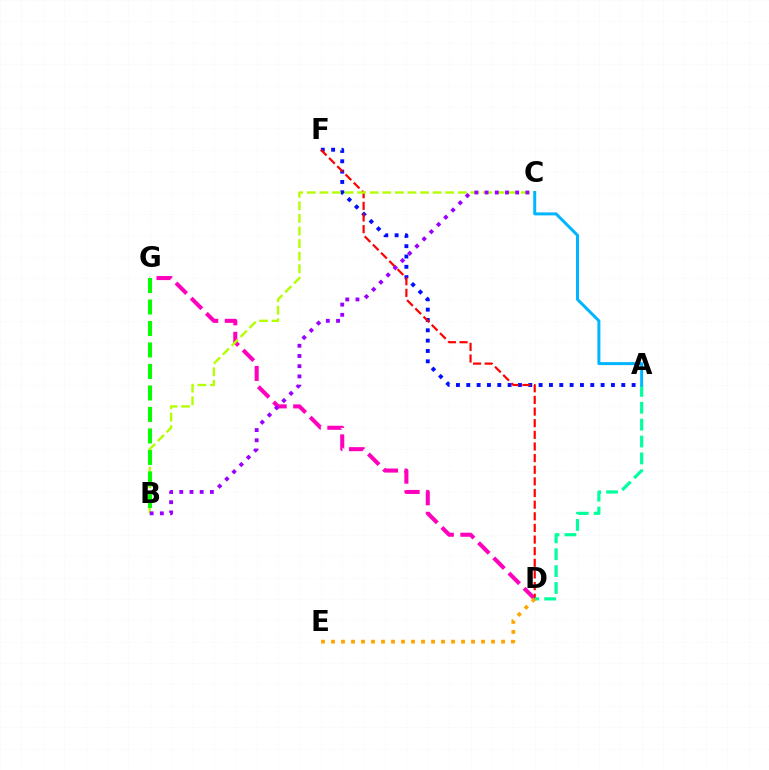{('A', 'F'): [{'color': '#0010ff', 'line_style': 'dotted', 'thickness': 2.81}], ('D', 'G'): [{'color': '#ff00bd', 'line_style': 'dashed', 'thickness': 2.92}], ('D', 'F'): [{'color': '#ff0000', 'line_style': 'dashed', 'thickness': 1.58}], ('A', 'D'): [{'color': '#00ff9d', 'line_style': 'dashed', 'thickness': 2.29}], ('D', 'E'): [{'color': '#ffa500', 'line_style': 'dotted', 'thickness': 2.72}], ('B', 'C'): [{'color': '#b3ff00', 'line_style': 'dashed', 'thickness': 1.71}, {'color': '#9b00ff', 'line_style': 'dotted', 'thickness': 2.77}], ('A', 'C'): [{'color': '#00b5ff', 'line_style': 'solid', 'thickness': 2.15}], ('B', 'G'): [{'color': '#08ff00', 'line_style': 'dashed', 'thickness': 2.92}]}